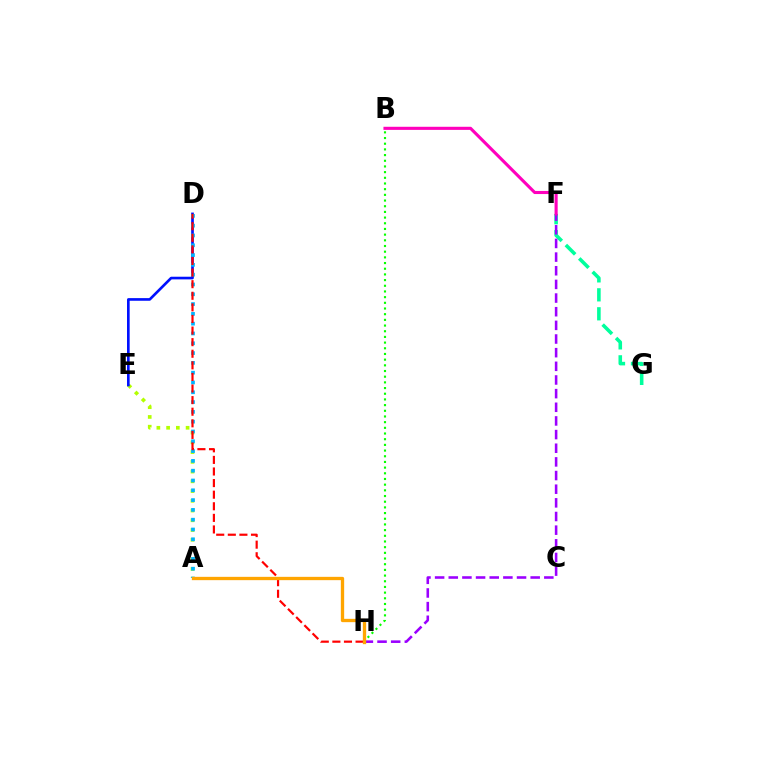{('A', 'E'): [{'color': '#b3ff00', 'line_style': 'dotted', 'thickness': 2.65}], ('F', 'G'): [{'color': '#00ff9d', 'line_style': 'dashed', 'thickness': 2.58}], ('D', 'E'): [{'color': '#0010ff', 'line_style': 'solid', 'thickness': 1.91}], ('A', 'D'): [{'color': '#00b5ff', 'line_style': 'dotted', 'thickness': 2.66}], ('D', 'H'): [{'color': '#ff0000', 'line_style': 'dashed', 'thickness': 1.58}], ('B', 'H'): [{'color': '#08ff00', 'line_style': 'dotted', 'thickness': 1.54}], ('F', 'H'): [{'color': '#9b00ff', 'line_style': 'dashed', 'thickness': 1.85}], ('B', 'F'): [{'color': '#ff00bd', 'line_style': 'solid', 'thickness': 2.24}], ('A', 'H'): [{'color': '#ffa500', 'line_style': 'solid', 'thickness': 2.39}]}